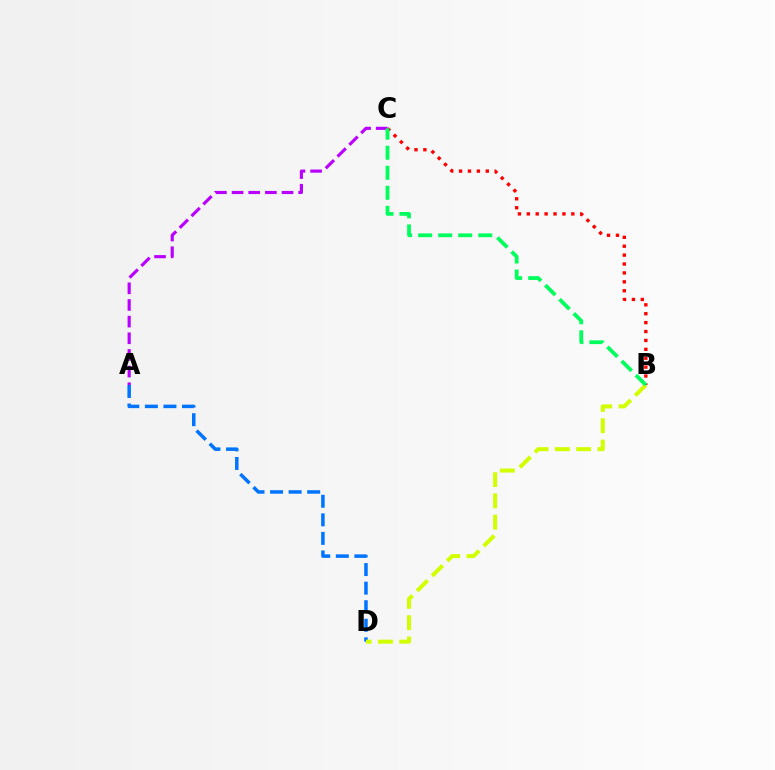{('A', 'D'): [{'color': '#0074ff', 'line_style': 'dashed', 'thickness': 2.52}], ('B', 'D'): [{'color': '#d1ff00', 'line_style': 'dashed', 'thickness': 2.89}], ('B', 'C'): [{'color': '#ff0000', 'line_style': 'dotted', 'thickness': 2.42}, {'color': '#00ff5c', 'line_style': 'dashed', 'thickness': 2.72}], ('A', 'C'): [{'color': '#b900ff', 'line_style': 'dashed', 'thickness': 2.26}]}